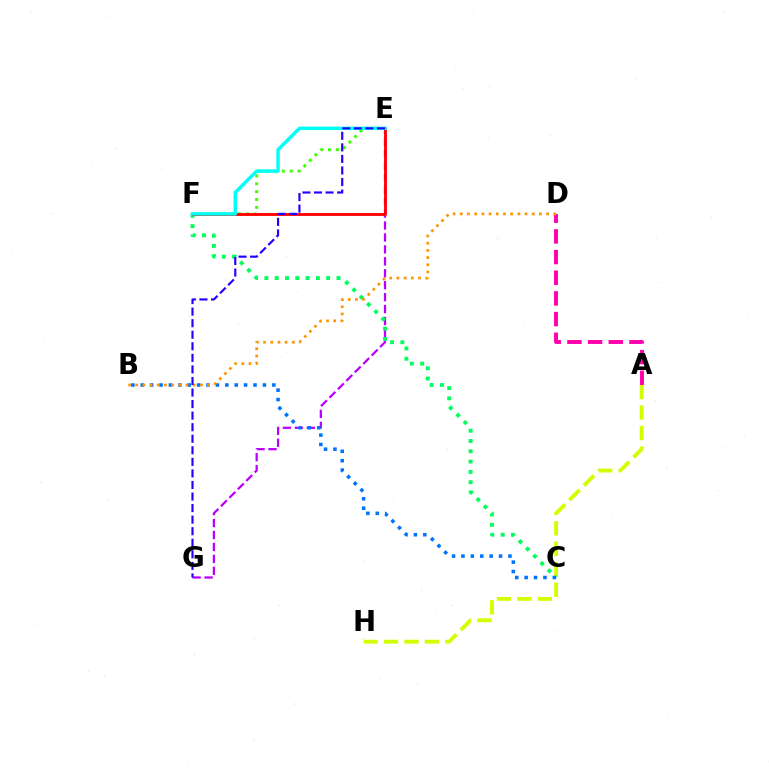{('E', 'F'): [{'color': '#3dff00', 'line_style': 'dotted', 'thickness': 2.14}, {'color': '#ff0000', 'line_style': 'solid', 'thickness': 2.04}, {'color': '#00fff6', 'line_style': 'solid', 'thickness': 2.47}], ('E', 'G'): [{'color': '#b900ff', 'line_style': 'dashed', 'thickness': 1.62}, {'color': '#2500ff', 'line_style': 'dashed', 'thickness': 1.57}], ('A', 'D'): [{'color': '#ff00ac', 'line_style': 'dashed', 'thickness': 2.81}], ('A', 'H'): [{'color': '#d1ff00', 'line_style': 'dashed', 'thickness': 2.78}], ('C', 'F'): [{'color': '#00ff5c', 'line_style': 'dotted', 'thickness': 2.8}], ('B', 'C'): [{'color': '#0074ff', 'line_style': 'dotted', 'thickness': 2.55}], ('B', 'D'): [{'color': '#ff9400', 'line_style': 'dotted', 'thickness': 1.95}]}